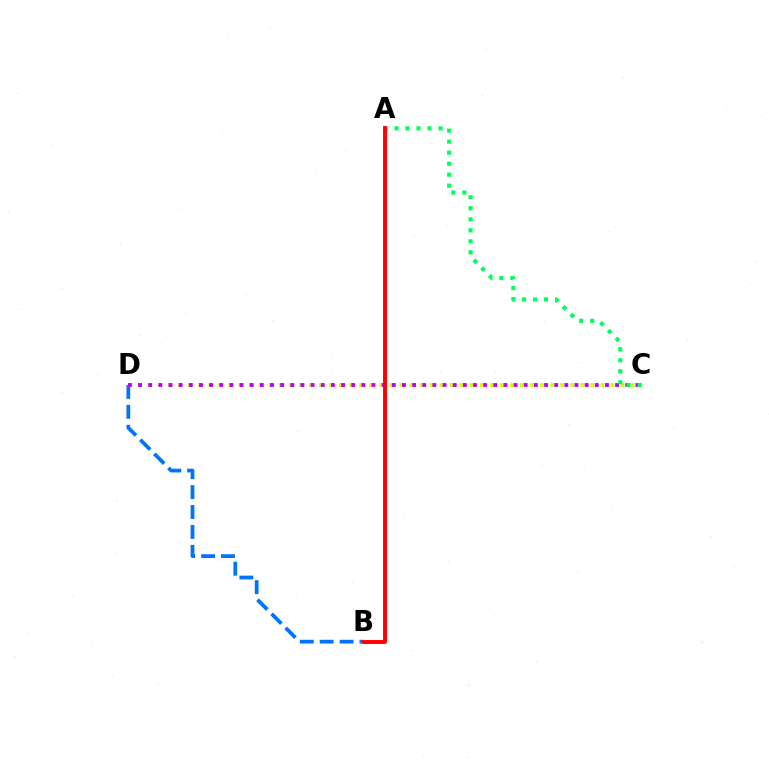{('B', 'D'): [{'color': '#0074ff', 'line_style': 'dashed', 'thickness': 2.7}], ('C', 'D'): [{'color': '#d1ff00', 'line_style': 'dotted', 'thickness': 2.73}, {'color': '#b900ff', 'line_style': 'dotted', 'thickness': 2.76}], ('A', 'C'): [{'color': '#00ff5c', 'line_style': 'dotted', 'thickness': 2.99}], ('A', 'B'): [{'color': '#ff0000', 'line_style': 'solid', 'thickness': 2.82}]}